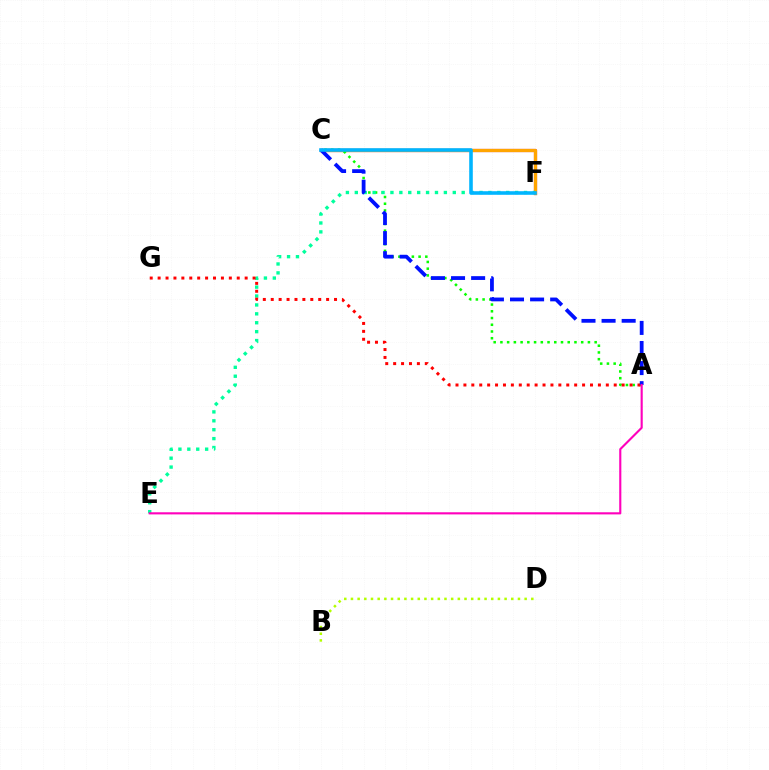{('C', 'F'): [{'color': '#9b00ff', 'line_style': 'solid', 'thickness': 2.26}, {'color': '#ffa500', 'line_style': 'solid', 'thickness': 2.39}, {'color': '#00b5ff', 'line_style': 'solid', 'thickness': 2.58}], ('A', 'C'): [{'color': '#08ff00', 'line_style': 'dotted', 'thickness': 1.83}, {'color': '#0010ff', 'line_style': 'dashed', 'thickness': 2.73}], ('B', 'D'): [{'color': '#b3ff00', 'line_style': 'dotted', 'thickness': 1.81}], ('E', 'F'): [{'color': '#00ff9d', 'line_style': 'dotted', 'thickness': 2.42}], ('A', 'G'): [{'color': '#ff0000', 'line_style': 'dotted', 'thickness': 2.15}], ('A', 'E'): [{'color': '#ff00bd', 'line_style': 'solid', 'thickness': 1.53}]}